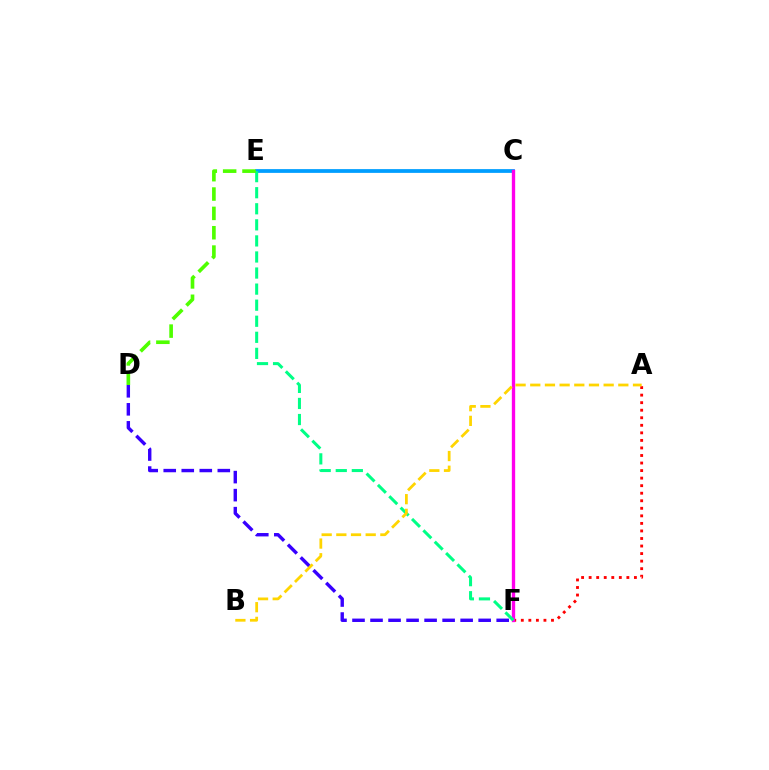{('A', 'F'): [{'color': '#ff0000', 'line_style': 'dotted', 'thickness': 2.05}], ('C', 'E'): [{'color': '#009eff', 'line_style': 'solid', 'thickness': 2.71}], ('C', 'F'): [{'color': '#ff00ed', 'line_style': 'solid', 'thickness': 2.4}], ('D', 'F'): [{'color': '#3700ff', 'line_style': 'dashed', 'thickness': 2.45}], ('E', 'F'): [{'color': '#00ff86', 'line_style': 'dashed', 'thickness': 2.18}], ('A', 'B'): [{'color': '#ffd500', 'line_style': 'dashed', 'thickness': 1.99}], ('D', 'E'): [{'color': '#4fff00', 'line_style': 'dashed', 'thickness': 2.63}]}